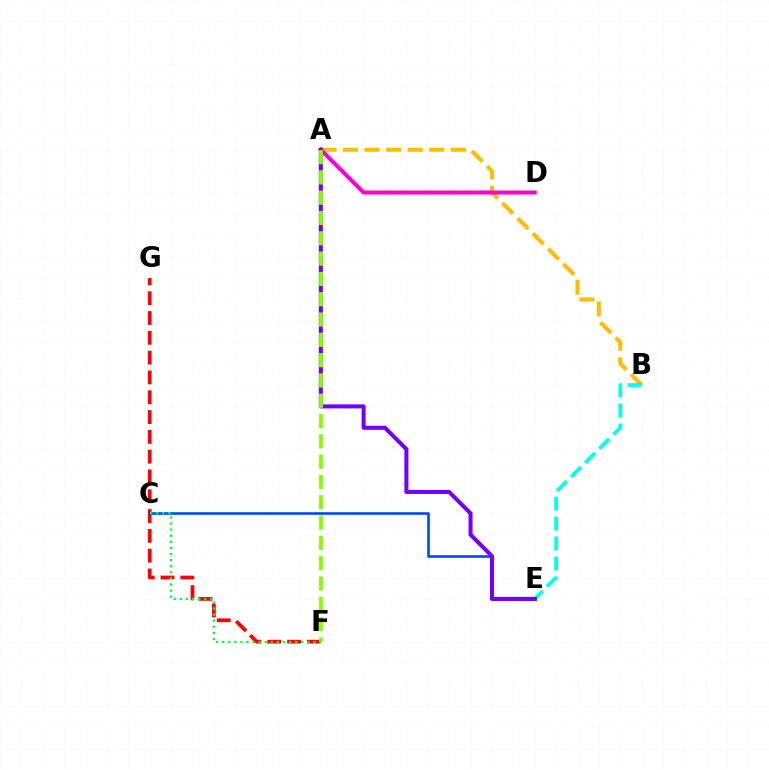{('A', 'B'): [{'color': '#ffbd00', 'line_style': 'dashed', 'thickness': 2.93}], ('F', 'G'): [{'color': '#ff0000', 'line_style': 'dashed', 'thickness': 2.69}], ('B', 'E'): [{'color': '#00fff6', 'line_style': 'dashed', 'thickness': 2.71}], ('A', 'D'): [{'color': '#ff00cf', 'line_style': 'solid', 'thickness': 2.92}], ('C', 'E'): [{'color': '#004bff', 'line_style': 'solid', 'thickness': 1.91}], ('A', 'E'): [{'color': '#7200ff', 'line_style': 'solid', 'thickness': 2.91}], ('A', 'F'): [{'color': '#84ff00', 'line_style': 'dashed', 'thickness': 2.76}], ('C', 'F'): [{'color': '#00ff39', 'line_style': 'dotted', 'thickness': 1.65}]}